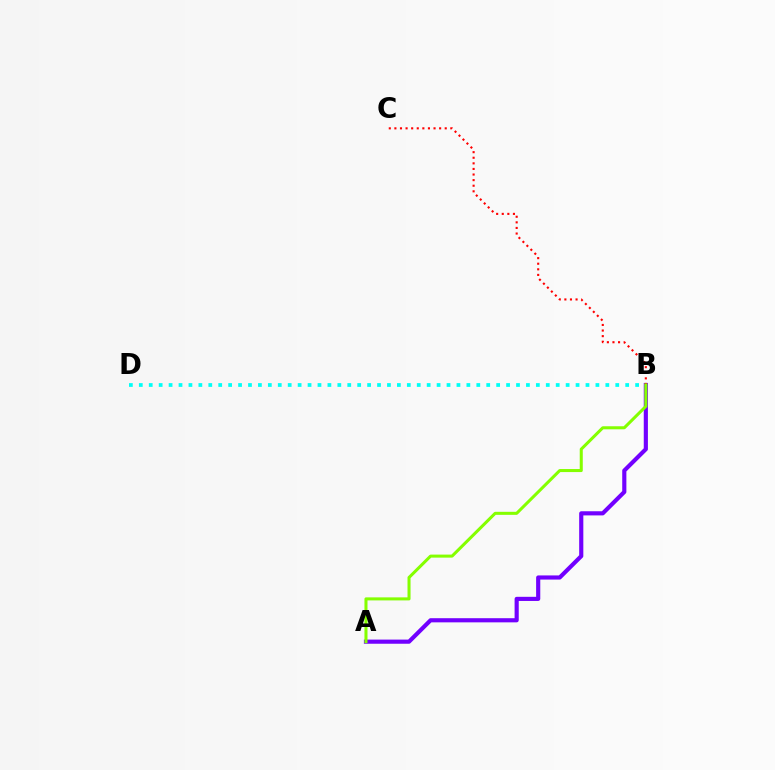{('B', 'D'): [{'color': '#00fff6', 'line_style': 'dotted', 'thickness': 2.7}], ('A', 'B'): [{'color': '#7200ff', 'line_style': 'solid', 'thickness': 2.99}, {'color': '#84ff00', 'line_style': 'solid', 'thickness': 2.19}], ('B', 'C'): [{'color': '#ff0000', 'line_style': 'dotted', 'thickness': 1.52}]}